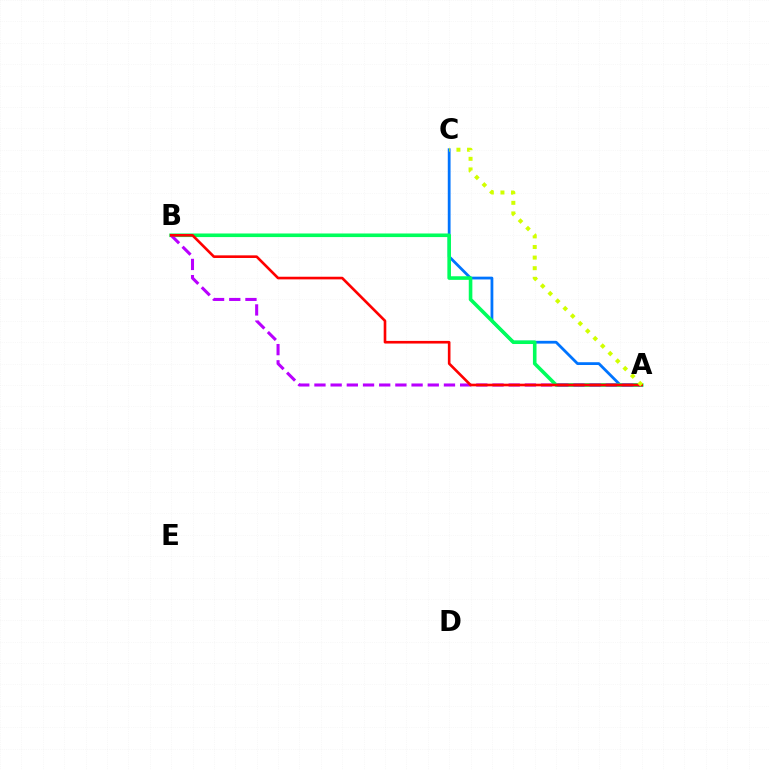{('A', 'C'): [{'color': '#0074ff', 'line_style': 'solid', 'thickness': 2.0}, {'color': '#d1ff00', 'line_style': 'dotted', 'thickness': 2.88}], ('A', 'B'): [{'color': '#00ff5c', 'line_style': 'solid', 'thickness': 2.59}, {'color': '#b900ff', 'line_style': 'dashed', 'thickness': 2.2}, {'color': '#ff0000', 'line_style': 'solid', 'thickness': 1.89}]}